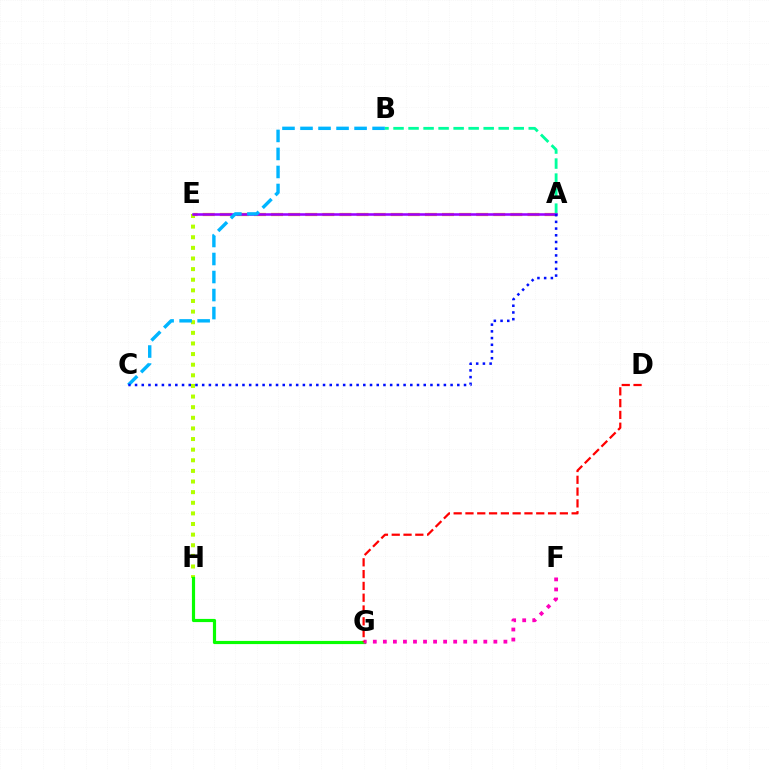{('E', 'H'): [{'color': '#b3ff00', 'line_style': 'dotted', 'thickness': 2.89}], ('A', 'E'): [{'color': '#ffa500', 'line_style': 'dashed', 'thickness': 2.32}, {'color': '#9b00ff', 'line_style': 'solid', 'thickness': 1.84}], ('A', 'B'): [{'color': '#00ff9d', 'line_style': 'dashed', 'thickness': 2.04}], ('G', 'H'): [{'color': '#08ff00', 'line_style': 'solid', 'thickness': 2.29}], ('B', 'C'): [{'color': '#00b5ff', 'line_style': 'dashed', 'thickness': 2.45}], ('F', 'G'): [{'color': '#ff00bd', 'line_style': 'dotted', 'thickness': 2.73}], ('A', 'C'): [{'color': '#0010ff', 'line_style': 'dotted', 'thickness': 1.82}], ('D', 'G'): [{'color': '#ff0000', 'line_style': 'dashed', 'thickness': 1.6}]}